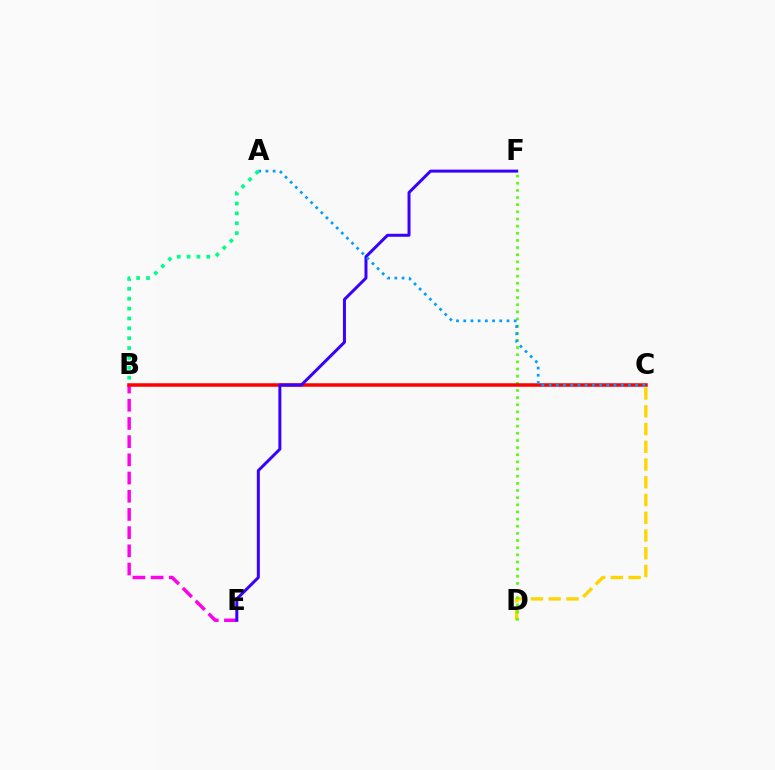{('B', 'E'): [{'color': '#ff00ed', 'line_style': 'dashed', 'thickness': 2.47}], ('C', 'D'): [{'color': '#ffd500', 'line_style': 'dashed', 'thickness': 2.41}], ('D', 'F'): [{'color': '#4fff00', 'line_style': 'dotted', 'thickness': 1.94}], ('B', 'C'): [{'color': '#ff0000', 'line_style': 'solid', 'thickness': 2.52}], ('E', 'F'): [{'color': '#3700ff', 'line_style': 'solid', 'thickness': 2.15}], ('A', 'C'): [{'color': '#009eff', 'line_style': 'dotted', 'thickness': 1.96}], ('A', 'B'): [{'color': '#00ff86', 'line_style': 'dotted', 'thickness': 2.68}]}